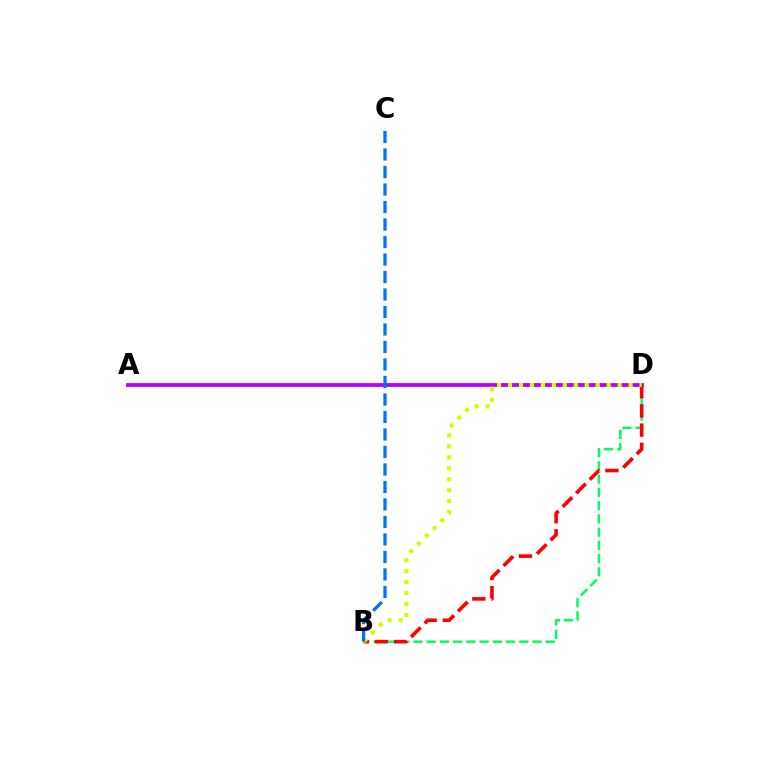{('A', 'D'): [{'color': '#b900ff', 'line_style': 'solid', 'thickness': 2.74}], ('B', 'D'): [{'color': '#00ff5c', 'line_style': 'dashed', 'thickness': 1.8}, {'color': '#ff0000', 'line_style': 'dashed', 'thickness': 2.61}, {'color': '#d1ff00', 'line_style': 'dotted', 'thickness': 2.98}], ('B', 'C'): [{'color': '#0074ff', 'line_style': 'dashed', 'thickness': 2.38}]}